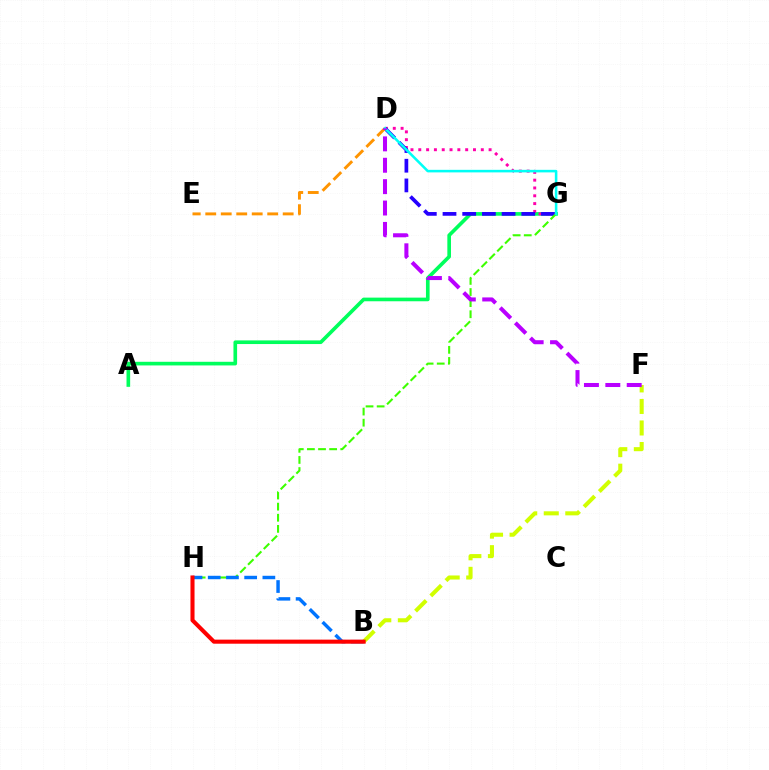{('A', 'G'): [{'color': '#00ff5c', 'line_style': 'solid', 'thickness': 2.62}], ('D', 'G'): [{'color': '#ff00ac', 'line_style': 'dotted', 'thickness': 2.12}, {'color': '#2500ff', 'line_style': 'dashed', 'thickness': 2.67}, {'color': '#00fff6', 'line_style': 'solid', 'thickness': 1.84}], ('D', 'E'): [{'color': '#ff9400', 'line_style': 'dashed', 'thickness': 2.1}], ('G', 'H'): [{'color': '#3dff00', 'line_style': 'dashed', 'thickness': 1.51}], ('B', 'F'): [{'color': '#d1ff00', 'line_style': 'dashed', 'thickness': 2.92}], ('B', 'H'): [{'color': '#0074ff', 'line_style': 'dashed', 'thickness': 2.47}, {'color': '#ff0000', 'line_style': 'solid', 'thickness': 2.93}], ('D', 'F'): [{'color': '#b900ff', 'line_style': 'dashed', 'thickness': 2.9}]}